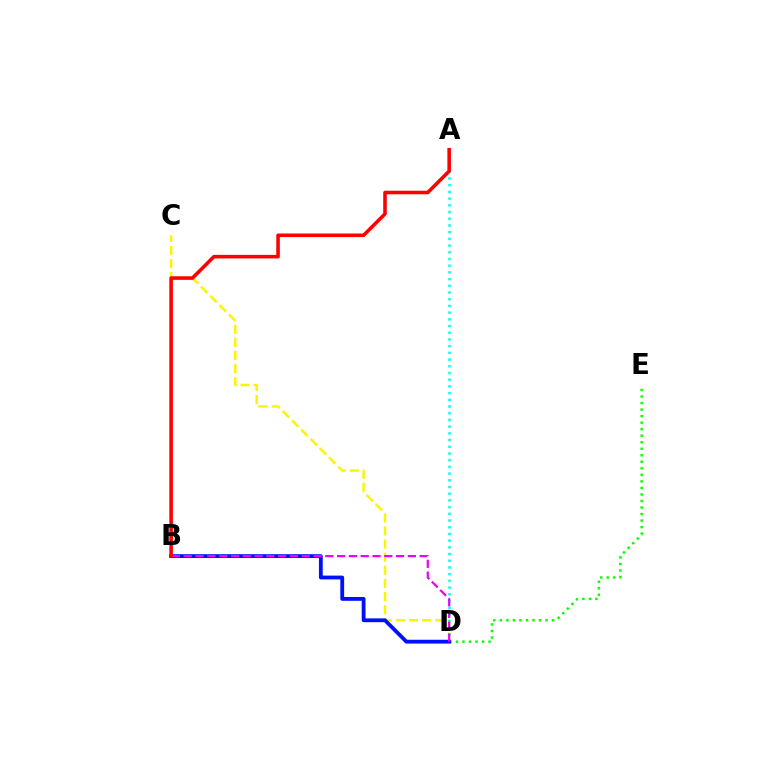{('C', 'D'): [{'color': '#fcf500', 'line_style': 'dashed', 'thickness': 1.78}], ('A', 'D'): [{'color': '#00fff6', 'line_style': 'dotted', 'thickness': 1.82}], ('D', 'E'): [{'color': '#08ff00', 'line_style': 'dotted', 'thickness': 1.77}], ('B', 'D'): [{'color': '#0010ff', 'line_style': 'solid', 'thickness': 2.75}, {'color': '#ee00ff', 'line_style': 'dashed', 'thickness': 1.6}], ('A', 'B'): [{'color': '#ff0000', 'line_style': 'solid', 'thickness': 2.57}]}